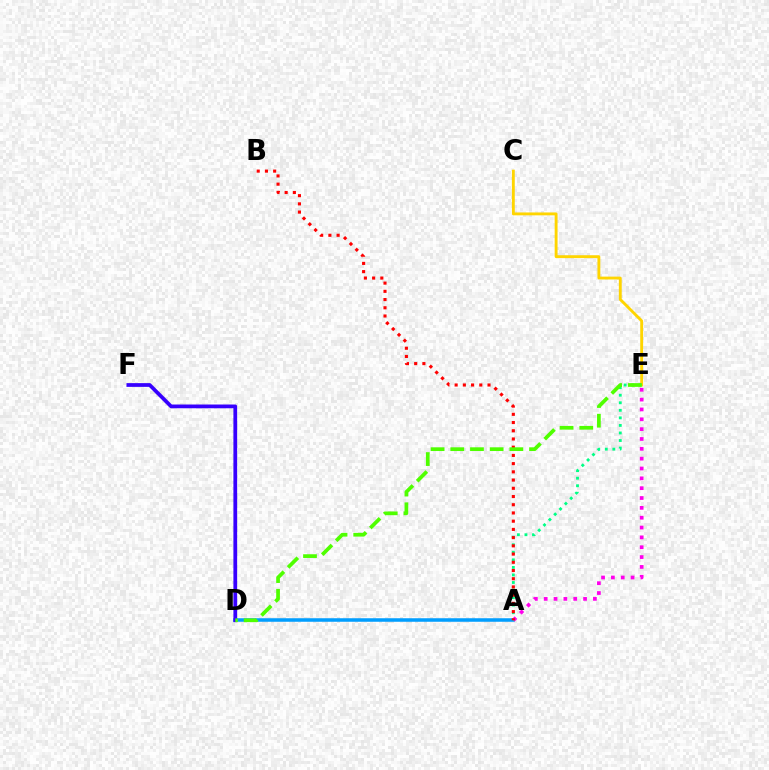{('C', 'E'): [{'color': '#ffd500', 'line_style': 'solid', 'thickness': 2.07}], ('A', 'D'): [{'color': '#009eff', 'line_style': 'solid', 'thickness': 2.54}], ('A', 'E'): [{'color': '#ff00ed', 'line_style': 'dotted', 'thickness': 2.67}, {'color': '#00ff86', 'line_style': 'dotted', 'thickness': 2.05}], ('D', 'F'): [{'color': '#3700ff', 'line_style': 'solid', 'thickness': 2.7}], ('A', 'B'): [{'color': '#ff0000', 'line_style': 'dotted', 'thickness': 2.23}], ('D', 'E'): [{'color': '#4fff00', 'line_style': 'dashed', 'thickness': 2.68}]}